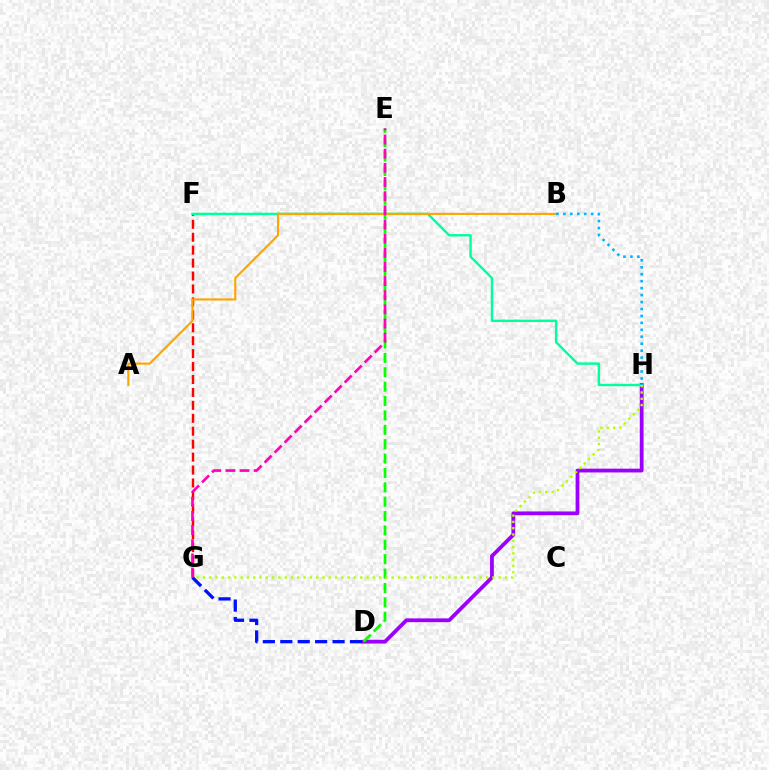{('F', 'G'): [{'color': '#ff0000', 'line_style': 'dashed', 'thickness': 1.76}], ('D', 'H'): [{'color': '#9b00ff', 'line_style': 'solid', 'thickness': 2.73}], ('F', 'H'): [{'color': '#00ff9d', 'line_style': 'solid', 'thickness': 1.73}], ('D', 'E'): [{'color': '#08ff00', 'line_style': 'dashed', 'thickness': 1.95}], ('A', 'B'): [{'color': '#ffa500', 'line_style': 'solid', 'thickness': 1.54}], ('G', 'H'): [{'color': '#b3ff00', 'line_style': 'dotted', 'thickness': 1.71}], ('D', 'G'): [{'color': '#0010ff', 'line_style': 'dashed', 'thickness': 2.37}], ('E', 'G'): [{'color': '#ff00bd', 'line_style': 'dashed', 'thickness': 1.92}], ('B', 'H'): [{'color': '#00b5ff', 'line_style': 'dotted', 'thickness': 1.89}]}